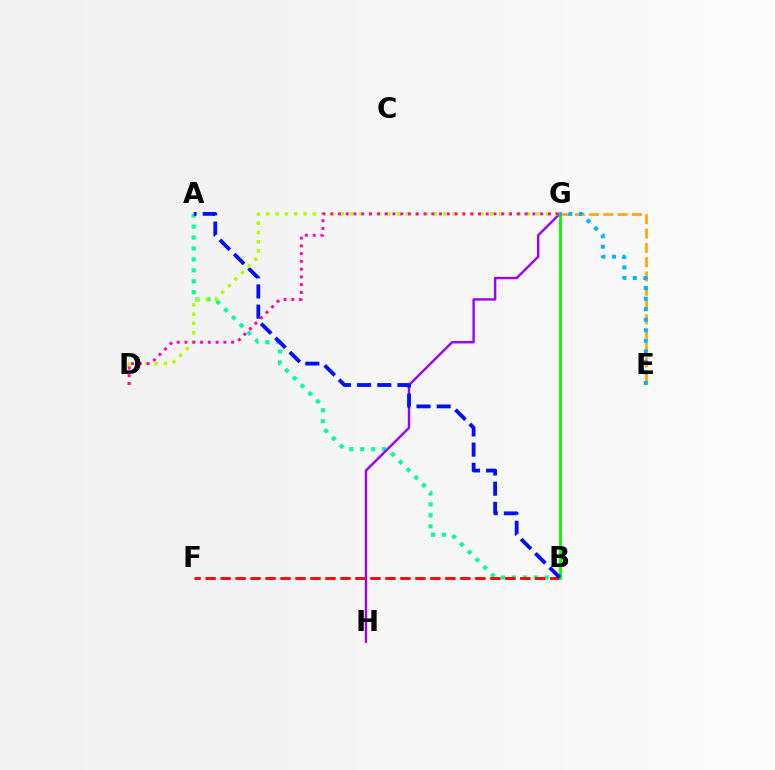{('E', 'G'): [{'color': '#ffa500', 'line_style': 'dashed', 'thickness': 1.94}, {'color': '#00b5ff', 'line_style': 'dotted', 'thickness': 2.86}], ('A', 'B'): [{'color': '#00ff9d', 'line_style': 'dotted', 'thickness': 2.97}, {'color': '#0010ff', 'line_style': 'dashed', 'thickness': 2.74}], ('B', 'F'): [{'color': '#ff0000', 'line_style': 'dashed', 'thickness': 2.04}], ('G', 'H'): [{'color': '#9b00ff', 'line_style': 'solid', 'thickness': 1.72}], ('B', 'G'): [{'color': '#08ff00', 'line_style': 'solid', 'thickness': 2.05}], ('D', 'G'): [{'color': '#b3ff00', 'line_style': 'dotted', 'thickness': 2.53}, {'color': '#ff00bd', 'line_style': 'dotted', 'thickness': 2.11}]}